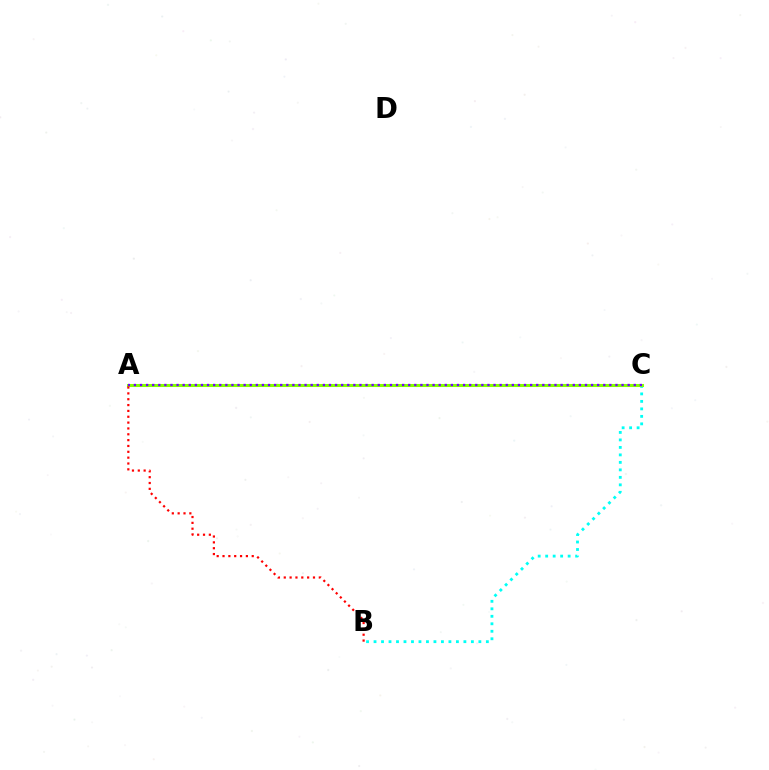{('B', 'C'): [{'color': '#00fff6', 'line_style': 'dotted', 'thickness': 2.03}], ('A', 'C'): [{'color': '#84ff00', 'line_style': 'solid', 'thickness': 2.21}, {'color': '#7200ff', 'line_style': 'dotted', 'thickness': 1.66}], ('A', 'B'): [{'color': '#ff0000', 'line_style': 'dotted', 'thickness': 1.59}]}